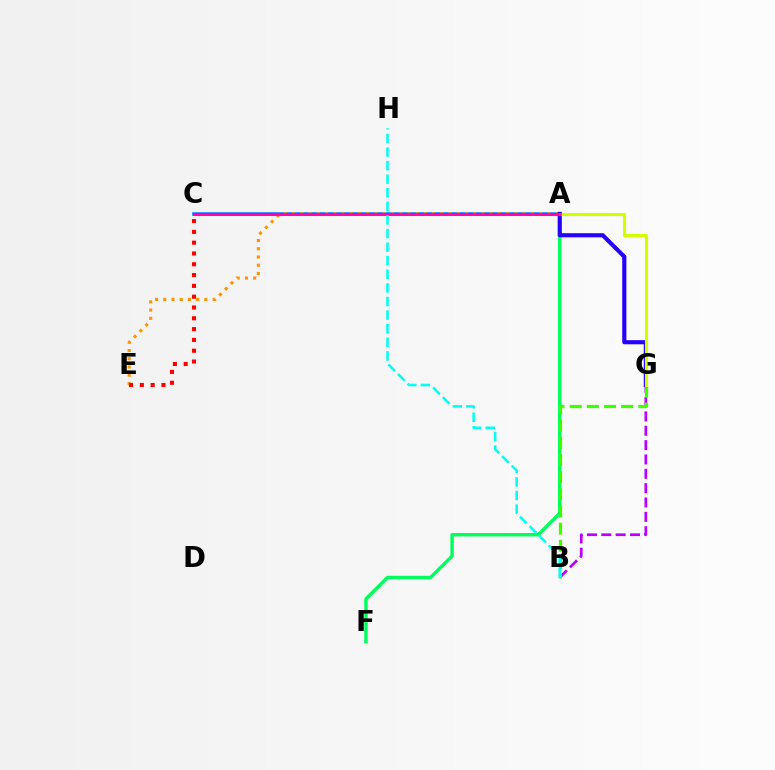{('A', 'C'): [{'color': '#0074ff', 'line_style': 'solid', 'thickness': 2.53}, {'color': '#ff00ac', 'line_style': 'solid', 'thickness': 1.93}], ('A', 'E'): [{'color': '#ff9400', 'line_style': 'dotted', 'thickness': 2.24}], ('B', 'G'): [{'color': '#b900ff', 'line_style': 'dashed', 'thickness': 1.95}, {'color': '#3dff00', 'line_style': 'dashed', 'thickness': 2.33}], ('A', 'F'): [{'color': '#00ff5c', 'line_style': 'solid', 'thickness': 2.46}], ('C', 'E'): [{'color': '#ff0000', 'line_style': 'dotted', 'thickness': 2.94}], ('A', 'G'): [{'color': '#2500ff', 'line_style': 'solid', 'thickness': 2.97}, {'color': '#d1ff00', 'line_style': 'solid', 'thickness': 2.25}], ('B', 'H'): [{'color': '#00fff6', 'line_style': 'dashed', 'thickness': 1.85}]}